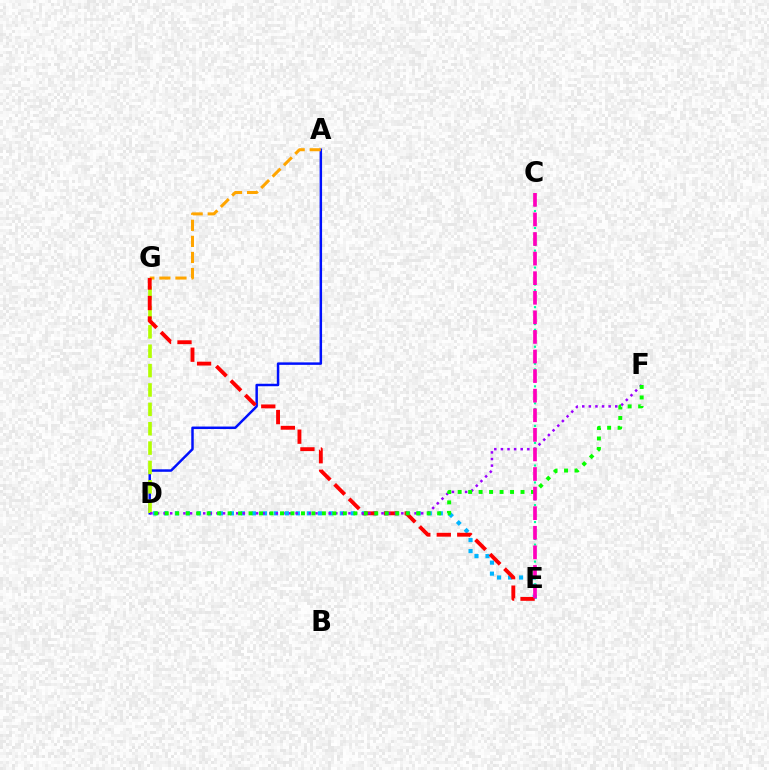{('A', 'D'): [{'color': '#0010ff', 'line_style': 'solid', 'thickness': 1.78}], ('D', 'G'): [{'color': '#b3ff00', 'line_style': 'dashed', 'thickness': 2.63}], ('D', 'E'): [{'color': '#00b5ff', 'line_style': 'dotted', 'thickness': 2.99}], ('C', 'E'): [{'color': '#00ff9d', 'line_style': 'dotted', 'thickness': 1.54}, {'color': '#ff00bd', 'line_style': 'dashed', 'thickness': 2.66}], ('A', 'G'): [{'color': '#ffa500', 'line_style': 'dashed', 'thickness': 2.18}], ('E', 'G'): [{'color': '#ff0000', 'line_style': 'dashed', 'thickness': 2.78}], ('D', 'F'): [{'color': '#9b00ff', 'line_style': 'dotted', 'thickness': 1.79}, {'color': '#08ff00', 'line_style': 'dotted', 'thickness': 2.85}]}